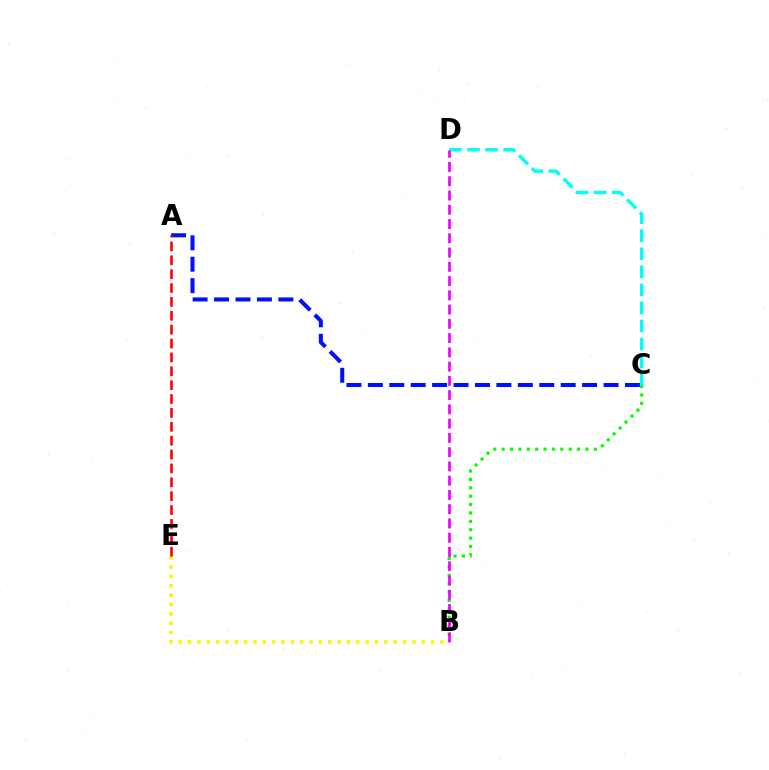{('A', 'C'): [{'color': '#0010ff', 'line_style': 'dashed', 'thickness': 2.91}], ('B', 'E'): [{'color': '#fcf500', 'line_style': 'dotted', 'thickness': 2.54}], ('A', 'E'): [{'color': '#ff0000', 'line_style': 'dashed', 'thickness': 1.88}], ('B', 'C'): [{'color': '#08ff00', 'line_style': 'dotted', 'thickness': 2.28}], ('C', 'D'): [{'color': '#00fff6', 'line_style': 'dashed', 'thickness': 2.45}], ('B', 'D'): [{'color': '#ee00ff', 'line_style': 'dashed', 'thickness': 1.94}]}